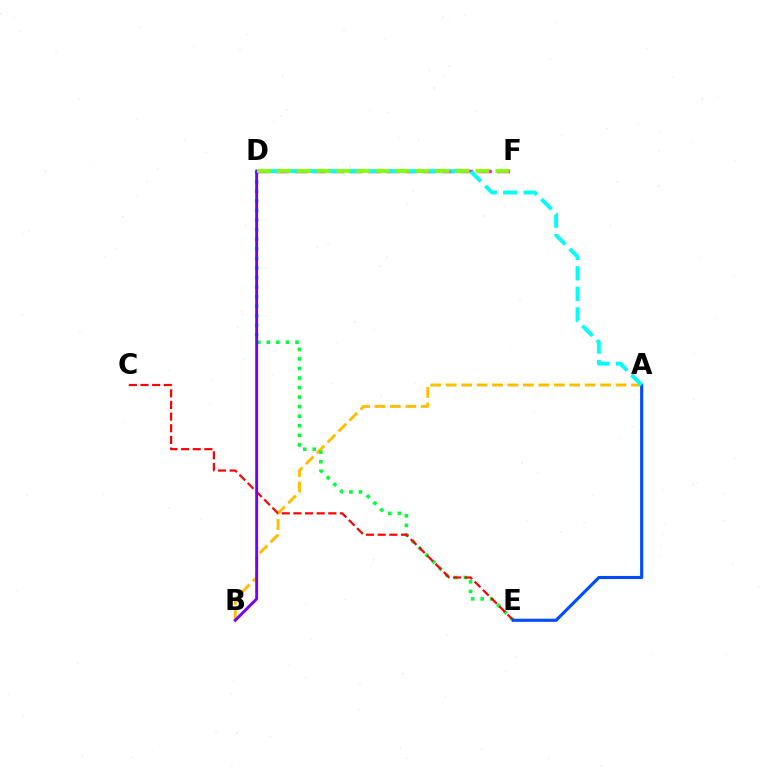{('A', 'B'): [{'color': '#ffbd00', 'line_style': 'dashed', 'thickness': 2.1}], ('D', 'E'): [{'color': '#00ff39', 'line_style': 'dotted', 'thickness': 2.6}], ('D', 'F'): [{'color': '#ff00cf', 'line_style': 'dashed', 'thickness': 2.5}, {'color': '#84ff00', 'line_style': 'dashed', 'thickness': 2.7}], ('C', 'E'): [{'color': '#ff0000', 'line_style': 'dashed', 'thickness': 1.58}], ('A', 'E'): [{'color': '#004bff', 'line_style': 'solid', 'thickness': 2.23}], ('A', 'D'): [{'color': '#00fff6', 'line_style': 'dashed', 'thickness': 2.79}], ('B', 'D'): [{'color': '#7200ff', 'line_style': 'solid', 'thickness': 2.09}]}